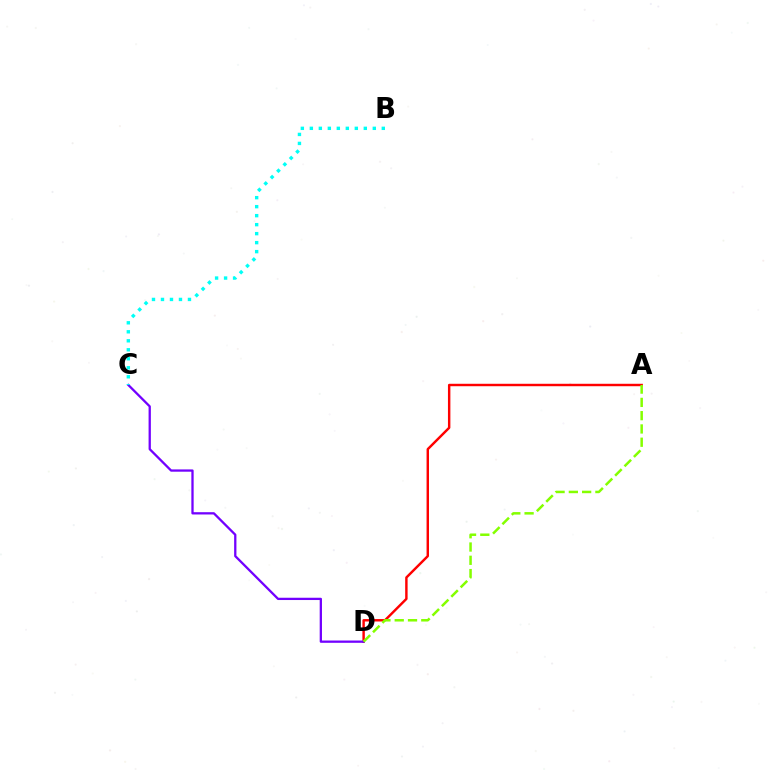{('A', 'D'): [{'color': '#ff0000', 'line_style': 'solid', 'thickness': 1.75}, {'color': '#84ff00', 'line_style': 'dashed', 'thickness': 1.8}], ('C', 'D'): [{'color': '#7200ff', 'line_style': 'solid', 'thickness': 1.65}], ('B', 'C'): [{'color': '#00fff6', 'line_style': 'dotted', 'thickness': 2.44}]}